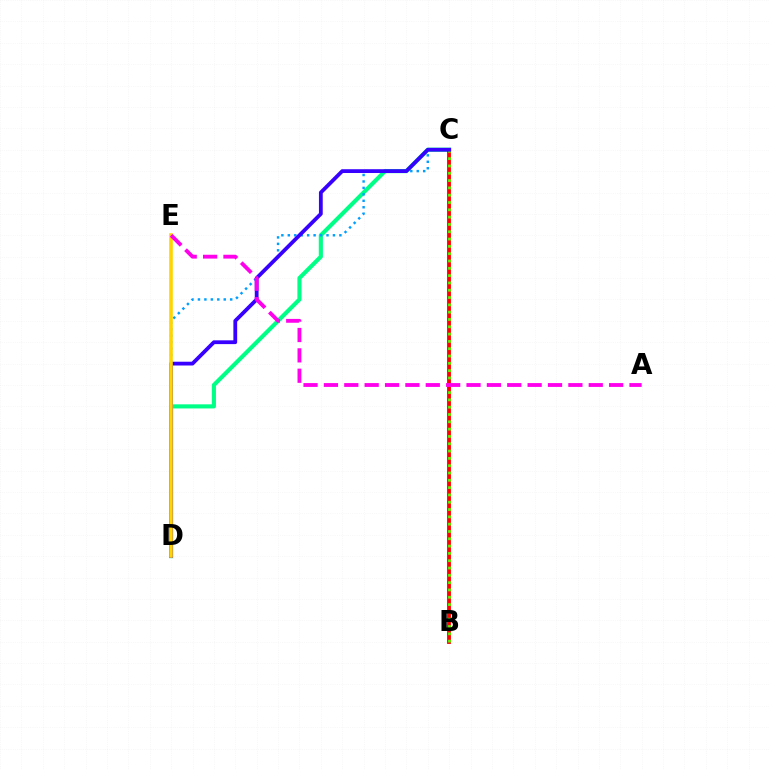{('C', 'D'): [{'color': '#00ff86', 'line_style': 'solid', 'thickness': 2.96}, {'color': '#009eff', 'line_style': 'dotted', 'thickness': 1.75}, {'color': '#3700ff', 'line_style': 'solid', 'thickness': 2.72}], ('B', 'C'): [{'color': '#ff0000', 'line_style': 'solid', 'thickness': 2.76}, {'color': '#4fff00', 'line_style': 'dotted', 'thickness': 1.99}], ('D', 'E'): [{'color': '#ffd500', 'line_style': 'solid', 'thickness': 2.58}], ('A', 'E'): [{'color': '#ff00ed', 'line_style': 'dashed', 'thickness': 2.77}]}